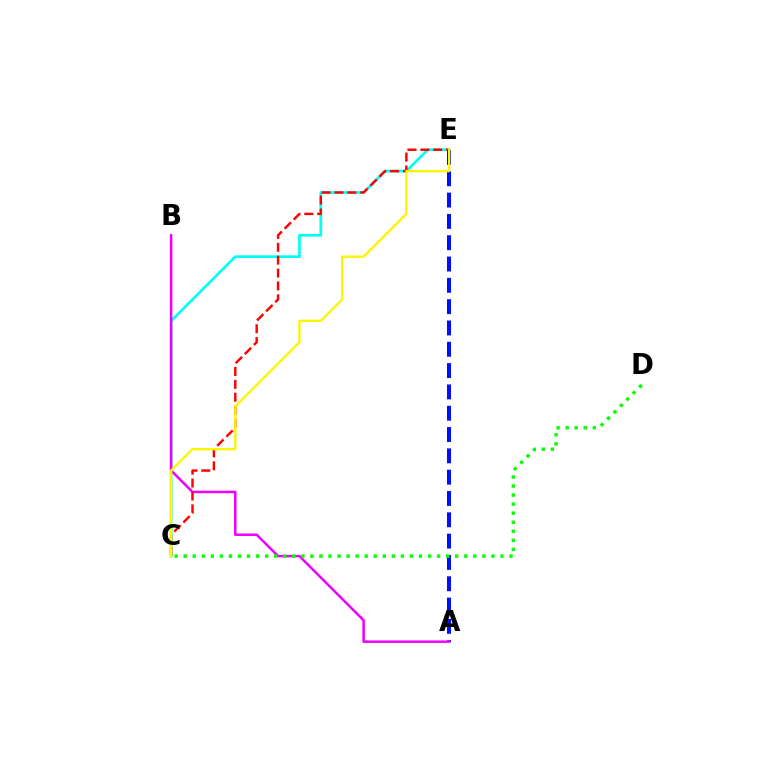{('C', 'E'): [{'color': '#00fff6', 'line_style': 'solid', 'thickness': 1.94}, {'color': '#ff0000', 'line_style': 'dashed', 'thickness': 1.75}, {'color': '#fcf500', 'line_style': 'solid', 'thickness': 1.68}], ('A', 'E'): [{'color': '#0010ff', 'line_style': 'dashed', 'thickness': 2.9}], ('A', 'B'): [{'color': '#ee00ff', 'line_style': 'solid', 'thickness': 1.8}], ('C', 'D'): [{'color': '#08ff00', 'line_style': 'dotted', 'thickness': 2.46}]}